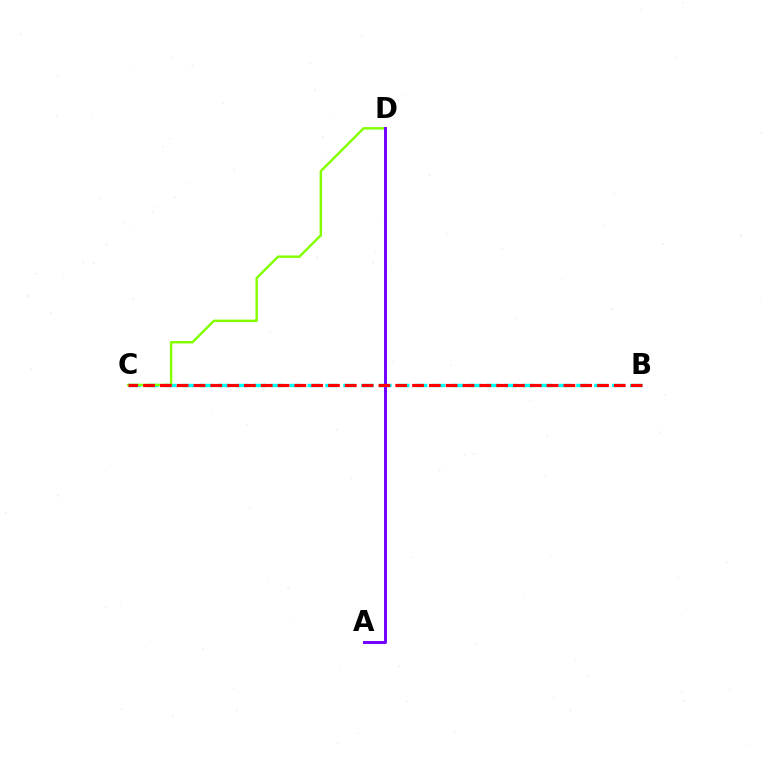{('B', 'C'): [{'color': '#00fff6', 'line_style': 'dashed', 'thickness': 2.43}, {'color': '#ff0000', 'line_style': 'dashed', 'thickness': 2.28}], ('C', 'D'): [{'color': '#84ff00', 'line_style': 'solid', 'thickness': 1.77}], ('A', 'D'): [{'color': '#7200ff', 'line_style': 'solid', 'thickness': 2.14}]}